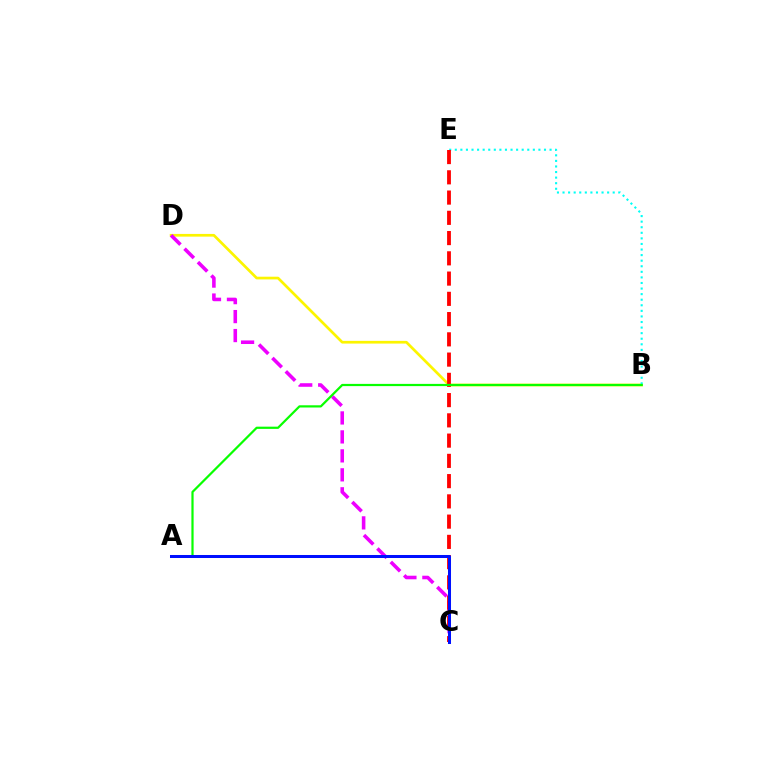{('B', 'D'): [{'color': '#fcf500', 'line_style': 'solid', 'thickness': 1.95}], ('B', 'E'): [{'color': '#00fff6', 'line_style': 'dotted', 'thickness': 1.51}], ('C', 'D'): [{'color': '#ee00ff', 'line_style': 'dashed', 'thickness': 2.58}], ('C', 'E'): [{'color': '#ff0000', 'line_style': 'dashed', 'thickness': 2.75}], ('A', 'B'): [{'color': '#08ff00', 'line_style': 'solid', 'thickness': 1.6}], ('A', 'C'): [{'color': '#0010ff', 'line_style': 'solid', 'thickness': 2.17}]}